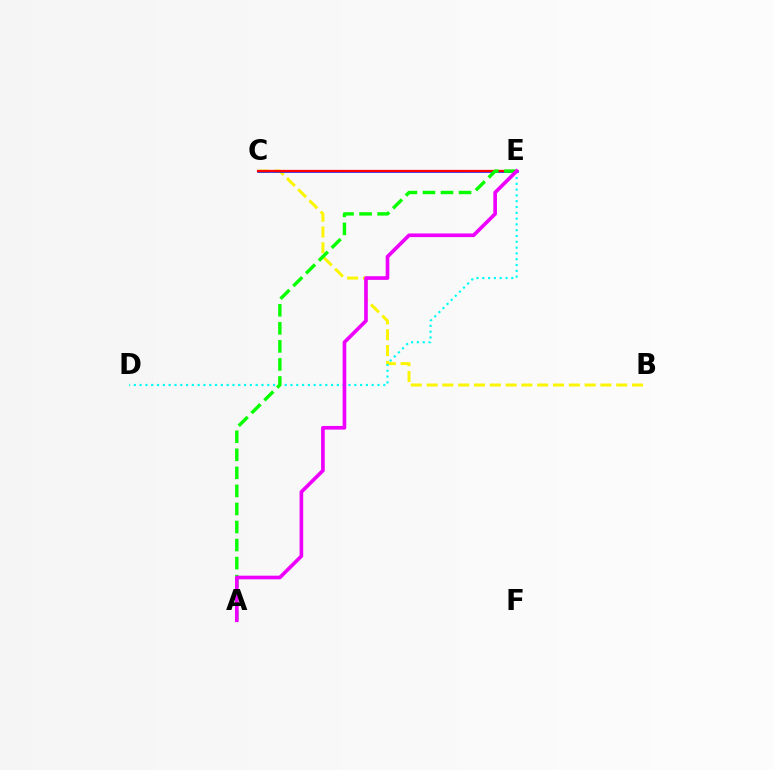{('B', 'C'): [{'color': '#fcf500', 'line_style': 'dashed', 'thickness': 2.15}], ('C', 'E'): [{'color': '#0010ff', 'line_style': 'solid', 'thickness': 1.8}, {'color': '#ff0000', 'line_style': 'solid', 'thickness': 1.62}], ('D', 'E'): [{'color': '#00fff6', 'line_style': 'dotted', 'thickness': 1.58}], ('A', 'E'): [{'color': '#08ff00', 'line_style': 'dashed', 'thickness': 2.45}, {'color': '#ee00ff', 'line_style': 'solid', 'thickness': 2.63}]}